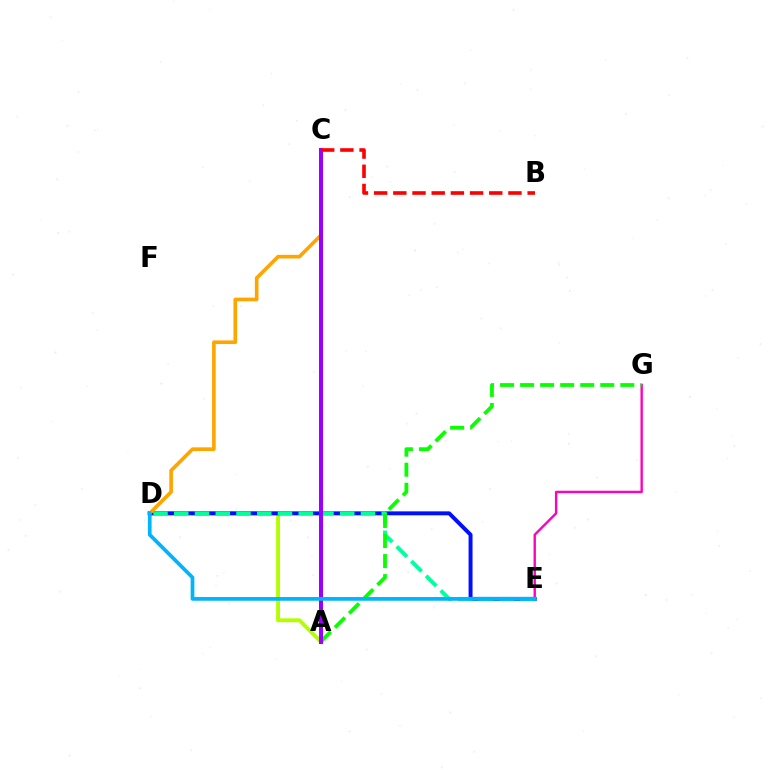{('A', 'D'): [{'color': '#b3ff00', 'line_style': 'solid', 'thickness': 2.81}], ('D', 'E'): [{'color': '#0010ff', 'line_style': 'solid', 'thickness': 2.84}, {'color': '#00ff9d', 'line_style': 'dashed', 'thickness': 2.82}, {'color': '#00b5ff', 'line_style': 'solid', 'thickness': 2.68}], ('E', 'G'): [{'color': '#ff00bd', 'line_style': 'solid', 'thickness': 1.72}], ('C', 'D'): [{'color': '#ffa500', 'line_style': 'solid', 'thickness': 2.62}], ('A', 'G'): [{'color': '#08ff00', 'line_style': 'dashed', 'thickness': 2.72}], ('A', 'C'): [{'color': '#9b00ff', 'line_style': 'solid', 'thickness': 2.9}], ('B', 'C'): [{'color': '#ff0000', 'line_style': 'dashed', 'thickness': 2.61}]}